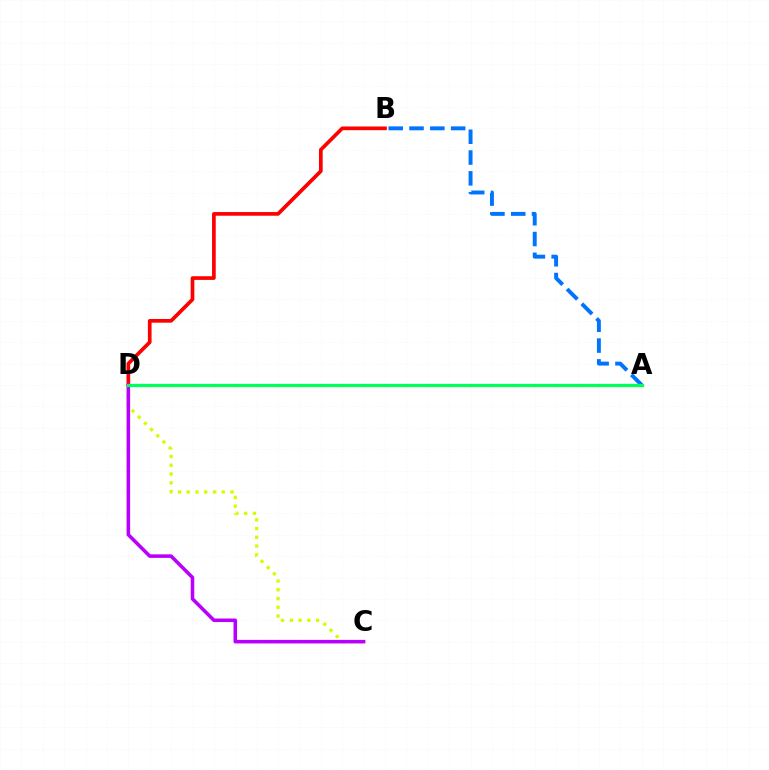{('B', 'D'): [{'color': '#ff0000', 'line_style': 'solid', 'thickness': 2.65}], ('A', 'B'): [{'color': '#0074ff', 'line_style': 'dashed', 'thickness': 2.83}], ('C', 'D'): [{'color': '#d1ff00', 'line_style': 'dotted', 'thickness': 2.38}, {'color': '#b900ff', 'line_style': 'solid', 'thickness': 2.56}], ('A', 'D'): [{'color': '#00ff5c', 'line_style': 'solid', 'thickness': 2.34}]}